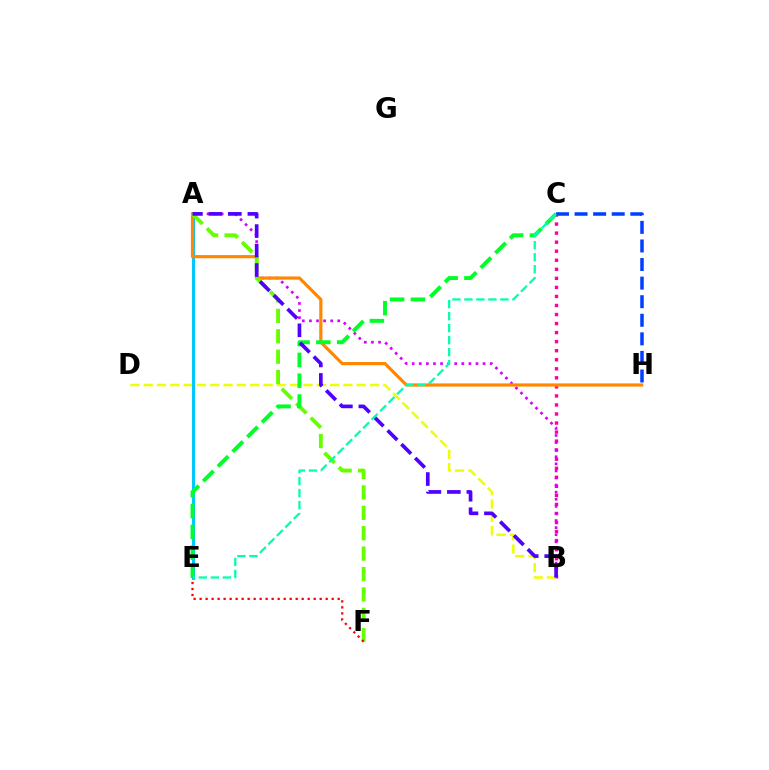{('B', 'C'): [{'color': '#ff00a0', 'line_style': 'dotted', 'thickness': 2.46}], ('B', 'D'): [{'color': '#eeff00', 'line_style': 'dashed', 'thickness': 1.81}], ('A', 'B'): [{'color': '#d600ff', 'line_style': 'dotted', 'thickness': 1.93}, {'color': '#4f00ff', 'line_style': 'dashed', 'thickness': 2.65}], ('A', 'E'): [{'color': '#00c7ff', 'line_style': 'solid', 'thickness': 2.14}], ('A', 'H'): [{'color': '#ff8800', 'line_style': 'solid', 'thickness': 2.3}], ('A', 'F'): [{'color': '#66ff00', 'line_style': 'dashed', 'thickness': 2.77}], ('C', 'E'): [{'color': '#00ff27', 'line_style': 'dashed', 'thickness': 2.83}, {'color': '#00ffaf', 'line_style': 'dashed', 'thickness': 1.63}], ('E', 'F'): [{'color': '#ff0000', 'line_style': 'dotted', 'thickness': 1.63}], ('C', 'H'): [{'color': '#003fff', 'line_style': 'dashed', 'thickness': 2.52}]}